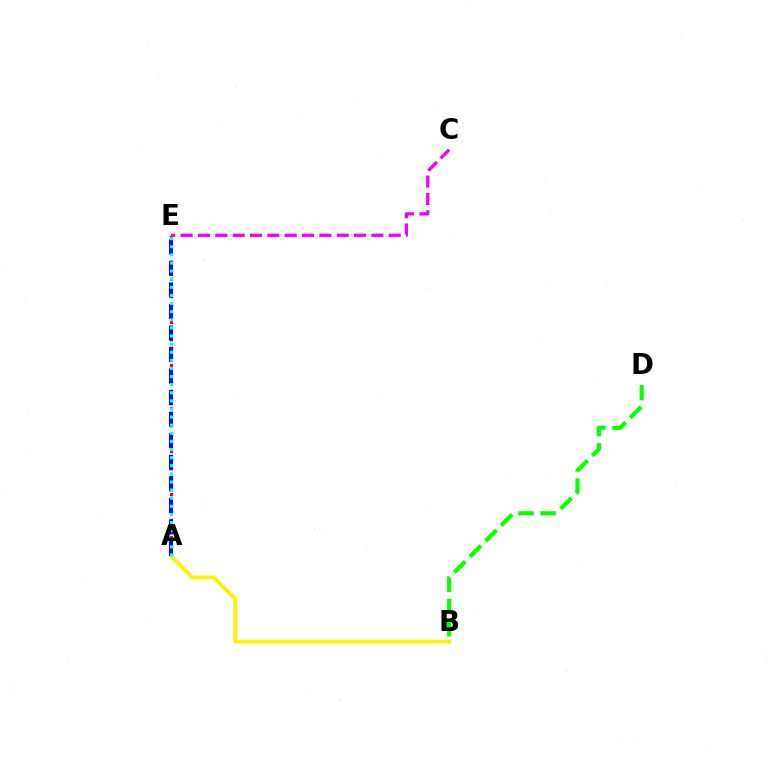{('B', 'D'): [{'color': '#08ff00', 'line_style': 'dashed', 'thickness': 3.0}], ('A', 'E'): [{'color': '#ff0000', 'line_style': 'dotted', 'thickness': 2.34}, {'color': '#0010ff', 'line_style': 'dashed', 'thickness': 2.93}, {'color': '#00fff6', 'line_style': 'dotted', 'thickness': 2.2}], ('A', 'B'): [{'color': '#fcf500', 'line_style': 'solid', 'thickness': 2.73}], ('C', 'E'): [{'color': '#ee00ff', 'line_style': 'dashed', 'thickness': 2.36}]}